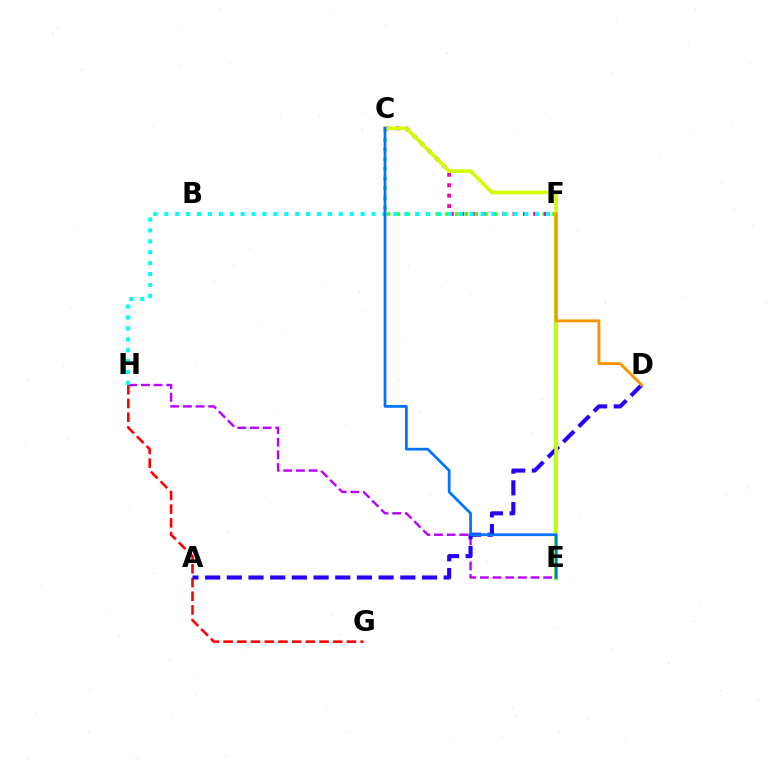{('C', 'F'): [{'color': '#3dff00', 'line_style': 'dotted', 'thickness': 2.65}, {'color': '#ff00ac', 'line_style': 'dotted', 'thickness': 2.84}], ('E', 'F'): [{'color': '#00ff5c', 'line_style': 'solid', 'thickness': 2.73}], ('G', 'H'): [{'color': '#ff0000', 'line_style': 'dashed', 'thickness': 1.86}], ('E', 'H'): [{'color': '#b900ff', 'line_style': 'dashed', 'thickness': 1.72}], ('A', 'D'): [{'color': '#2500ff', 'line_style': 'dashed', 'thickness': 2.95}], ('C', 'E'): [{'color': '#d1ff00', 'line_style': 'solid', 'thickness': 2.62}, {'color': '#0074ff', 'line_style': 'solid', 'thickness': 1.98}], ('F', 'H'): [{'color': '#00fff6', 'line_style': 'dotted', 'thickness': 2.96}], ('D', 'F'): [{'color': '#ff9400', 'line_style': 'solid', 'thickness': 2.09}]}